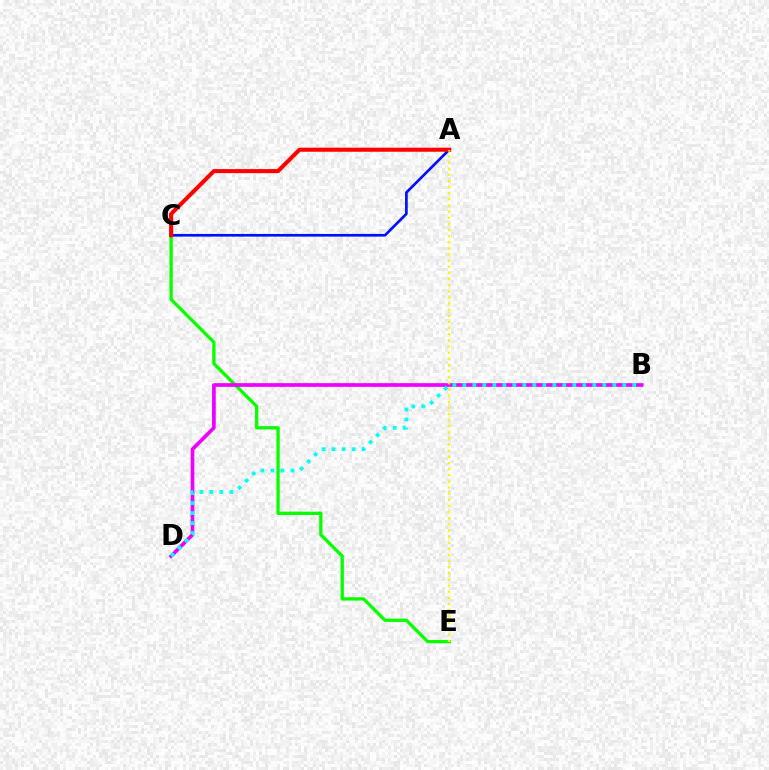{('C', 'E'): [{'color': '#08ff00', 'line_style': 'solid', 'thickness': 2.38}], ('A', 'C'): [{'color': '#0010ff', 'line_style': 'solid', 'thickness': 1.92}, {'color': '#ff0000', 'line_style': 'solid', 'thickness': 2.92}], ('B', 'D'): [{'color': '#ee00ff', 'line_style': 'solid', 'thickness': 2.65}, {'color': '#00fff6', 'line_style': 'dotted', 'thickness': 2.72}], ('A', 'E'): [{'color': '#fcf500', 'line_style': 'dotted', 'thickness': 1.67}]}